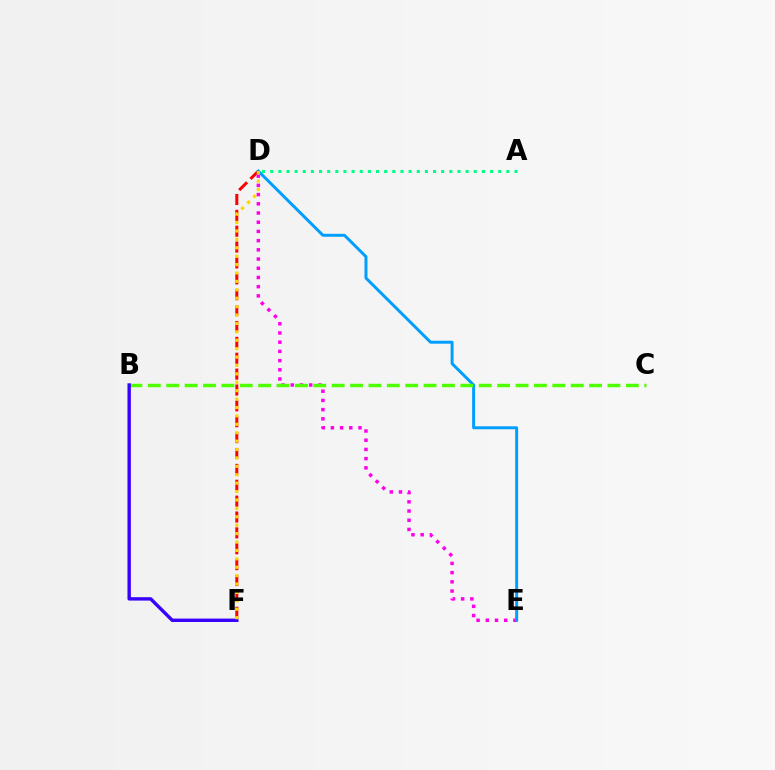{('D', 'F'): [{'color': '#ff0000', 'line_style': 'dashed', 'thickness': 2.16}, {'color': '#ffd500', 'line_style': 'dotted', 'thickness': 2.28}], ('D', 'E'): [{'color': '#ff00ed', 'line_style': 'dotted', 'thickness': 2.5}, {'color': '#009eff', 'line_style': 'solid', 'thickness': 2.13}], ('A', 'D'): [{'color': '#00ff86', 'line_style': 'dotted', 'thickness': 2.21}], ('B', 'C'): [{'color': '#4fff00', 'line_style': 'dashed', 'thickness': 2.5}], ('B', 'F'): [{'color': '#3700ff', 'line_style': 'solid', 'thickness': 2.44}]}